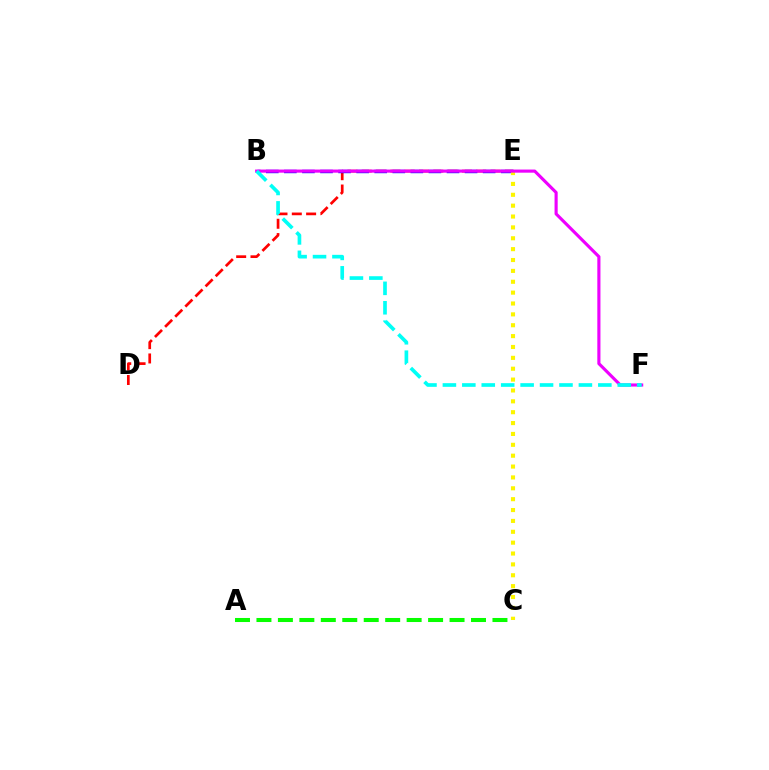{('D', 'E'): [{'color': '#ff0000', 'line_style': 'dashed', 'thickness': 1.94}], ('B', 'E'): [{'color': '#0010ff', 'line_style': 'dashed', 'thickness': 2.45}], ('C', 'E'): [{'color': '#fcf500', 'line_style': 'dotted', 'thickness': 2.95}], ('A', 'C'): [{'color': '#08ff00', 'line_style': 'dashed', 'thickness': 2.91}], ('B', 'F'): [{'color': '#ee00ff', 'line_style': 'solid', 'thickness': 2.25}, {'color': '#00fff6', 'line_style': 'dashed', 'thickness': 2.64}]}